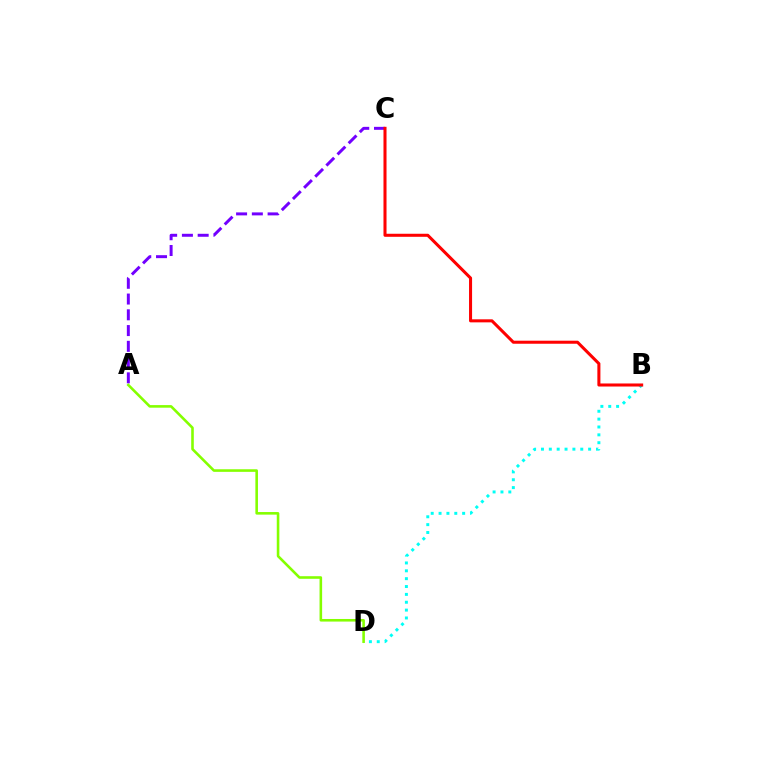{('B', 'D'): [{'color': '#00fff6', 'line_style': 'dotted', 'thickness': 2.14}], ('A', 'C'): [{'color': '#7200ff', 'line_style': 'dashed', 'thickness': 2.14}], ('B', 'C'): [{'color': '#ff0000', 'line_style': 'solid', 'thickness': 2.19}], ('A', 'D'): [{'color': '#84ff00', 'line_style': 'solid', 'thickness': 1.87}]}